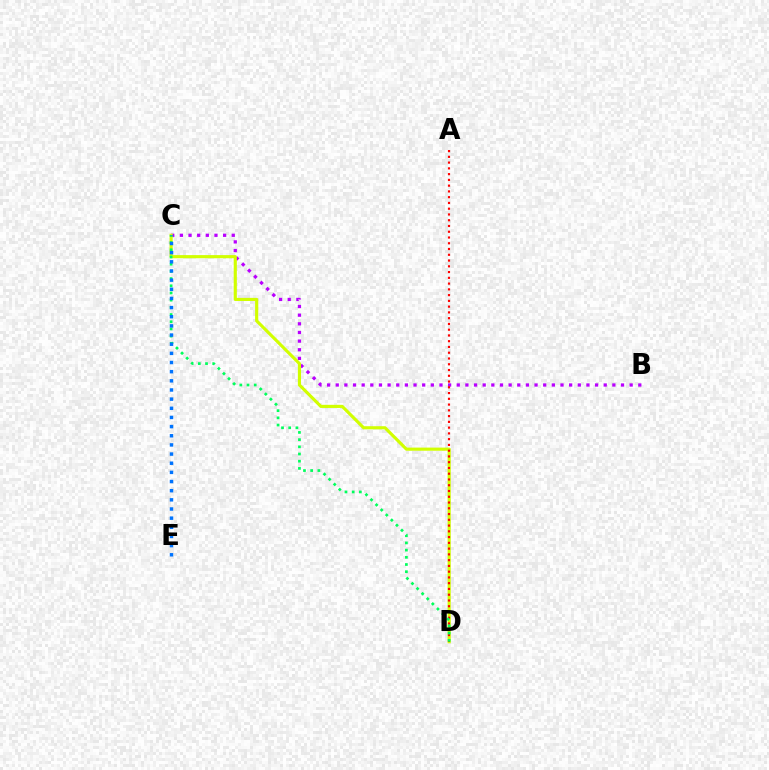{('B', 'C'): [{'color': '#b900ff', 'line_style': 'dotted', 'thickness': 2.35}], ('C', 'D'): [{'color': '#d1ff00', 'line_style': 'solid', 'thickness': 2.26}, {'color': '#00ff5c', 'line_style': 'dotted', 'thickness': 1.95}], ('A', 'D'): [{'color': '#ff0000', 'line_style': 'dotted', 'thickness': 1.57}], ('C', 'E'): [{'color': '#0074ff', 'line_style': 'dotted', 'thickness': 2.49}]}